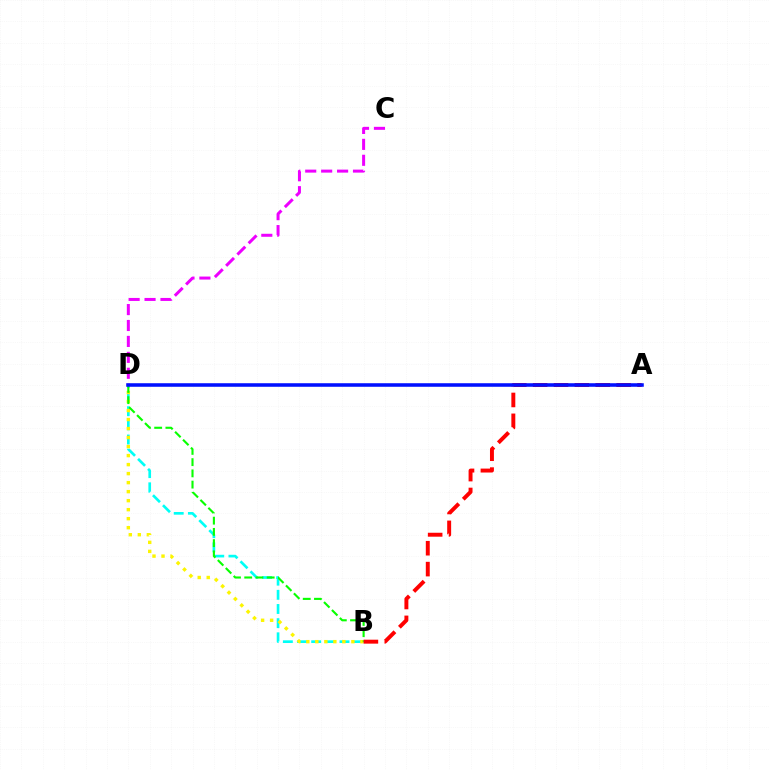{('B', 'D'): [{'color': '#00fff6', 'line_style': 'dashed', 'thickness': 1.92}, {'color': '#fcf500', 'line_style': 'dotted', 'thickness': 2.45}, {'color': '#08ff00', 'line_style': 'dashed', 'thickness': 1.53}], ('C', 'D'): [{'color': '#ee00ff', 'line_style': 'dashed', 'thickness': 2.16}], ('A', 'B'): [{'color': '#ff0000', 'line_style': 'dashed', 'thickness': 2.84}], ('A', 'D'): [{'color': '#0010ff', 'line_style': 'solid', 'thickness': 2.55}]}